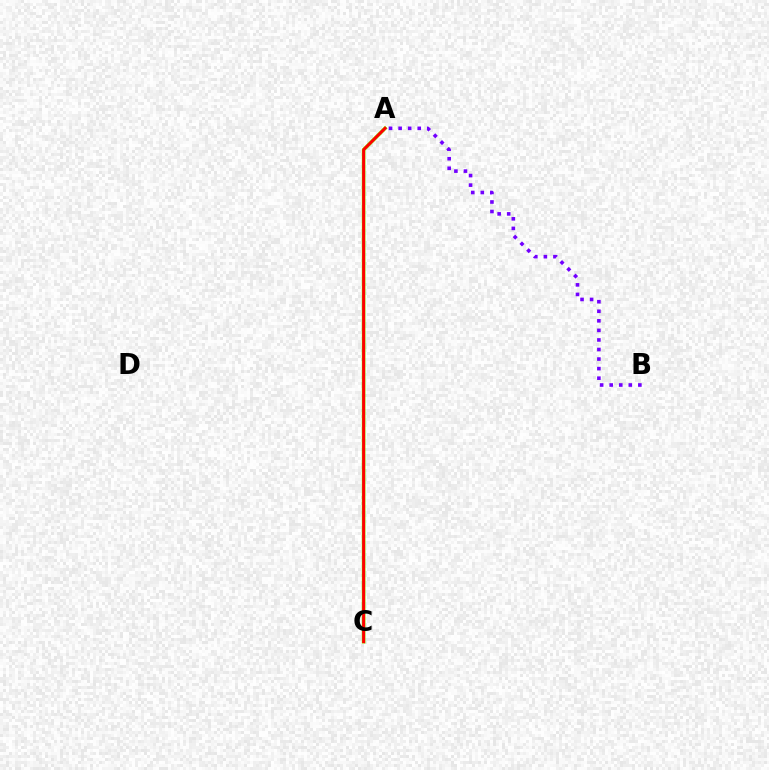{('A', 'C'): [{'color': '#84ff00', 'line_style': 'solid', 'thickness': 2.62}, {'color': '#00fff6', 'line_style': 'dotted', 'thickness': 1.51}, {'color': '#ff0000', 'line_style': 'solid', 'thickness': 2.15}], ('A', 'B'): [{'color': '#7200ff', 'line_style': 'dotted', 'thickness': 2.6}]}